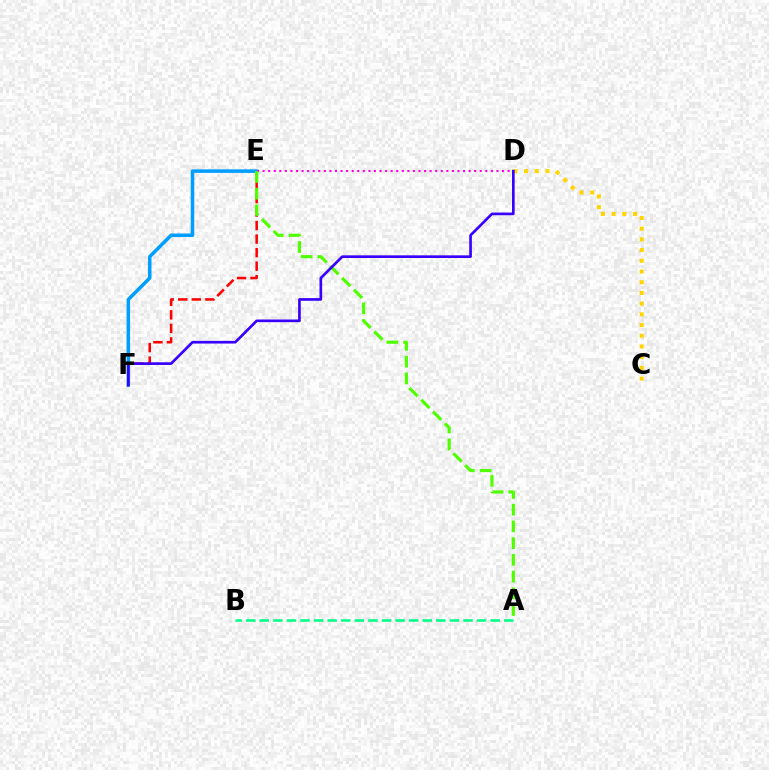{('E', 'F'): [{'color': '#ff0000', 'line_style': 'dashed', 'thickness': 1.84}, {'color': '#009eff', 'line_style': 'solid', 'thickness': 2.54}], ('A', 'B'): [{'color': '#00ff86', 'line_style': 'dashed', 'thickness': 1.85}], ('C', 'D'): [{'color': '#ffd500', 'line_style': 'dotted', 'thickness': 2.91}], ('D', 'E'): [{'color': '#ff00ed', 'line_style': 'dotted', 'thickness': 1.51}], ('A', 'E'): [{'color': '#4fff00', 'line_style': 'dashed', 'thickness': 2.27}], ('D', 'F'): [{'color': '#3700ff', 'line_style': 'solid', 'thickness': 1.92}]}